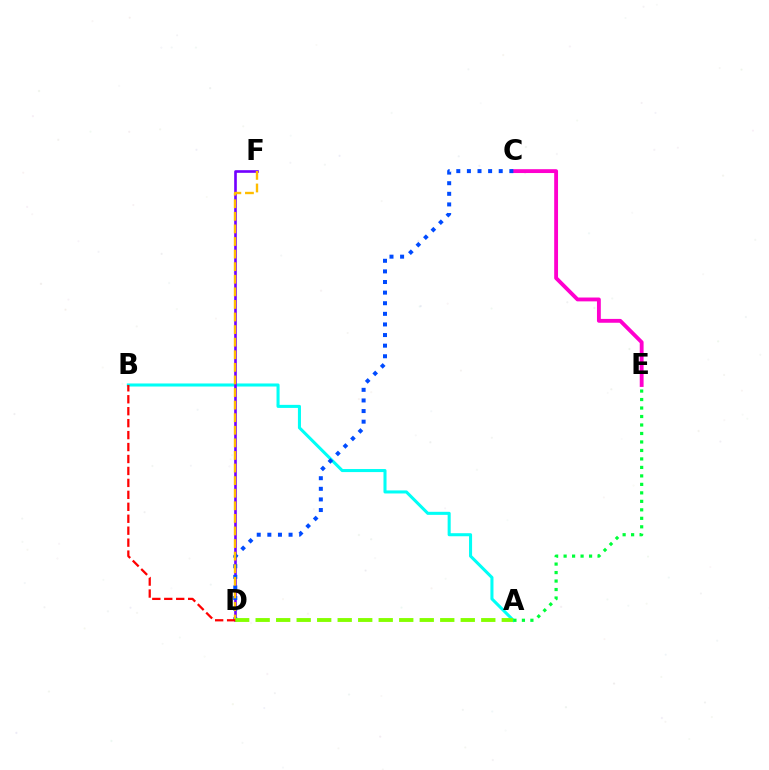{('A', 'B'): [{'color': '#00fff6', 'line_style': 'solid', 'thickness': 2.2}], ('C', 'E'): [{'color': '#ff00cf', 'line_style': 'solid', 'thickness': 2.77}], ('D', 'F'): [{'color': '#7200ff', 'line_style': 'solid', 'thickness': 1.9}, {'color': '#ffbd00', 'line_style': 'dashed', 'thickness': 1.71}], ('C', 'D'): [{'color': '#004bff', 'line_style': 'dotted', 'thickness': 2.88}], ('A', 'D'): [{'color': '#84ff00', 'line_style': 'dashed', 'thickness': 2.79}], ('A', 'E'): [{'color': '#00ff39', 'line_style': 'dotted', 'thickness': 2.31}], ('B', 'D'): [{'color': '#ff0000', 'line_style': 'dashed', 'thickness': 1.62}]}